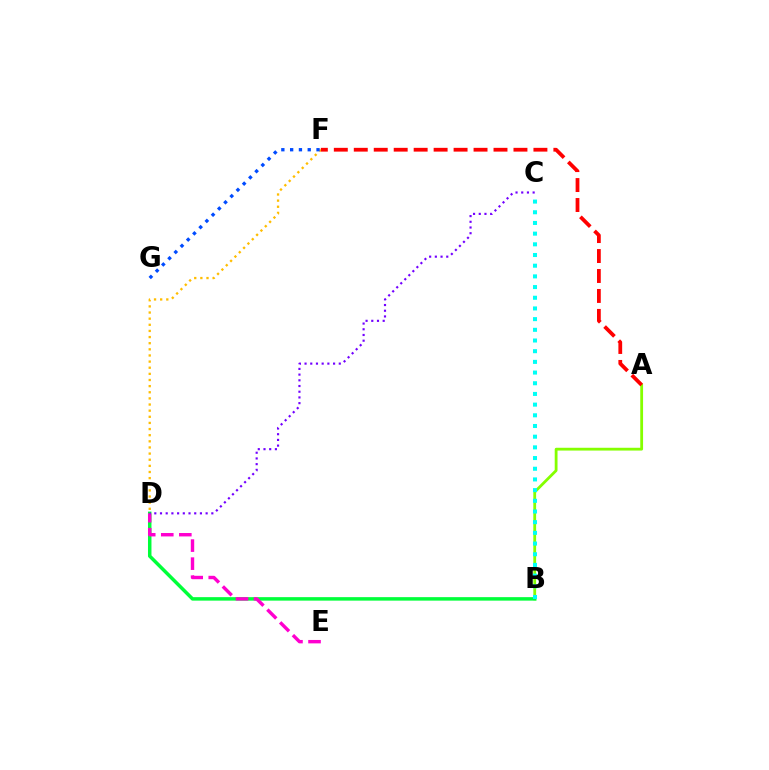{('D', 'F'): [{'color': '#ffbd00', 'line_style': 'dotted', 'thickness': 1.67}], ('A', 'B'): [{'color': '#84ff00', 'line_style': 'solid', 'thickness': 2.01}], ('B', 'D'): [{'color': '#00ff39', 'line_style': 'solid', 'thickness': 2.51}], ('D', 'E'): [{'color': '#ff00cf', 'line_style': 'dashed', 'thickness': 2.45}], ('F', 'G'): [{'color': '#004bff', 'line_style': 'dotted', 'thickness': 2.39}], ('C', 'D'): [{'color': '#7200ff', 'line_style': 'dotted', 'thickness': 1.55}], ('B', 'C'): [{'color': '#00fff6', 'line_style': 'dotted', 'thickness': 2.9}], ('A', 'F'): [{'color': '#ff0000', 'line_style': 'dashed', 'thickness': 2.71}]}